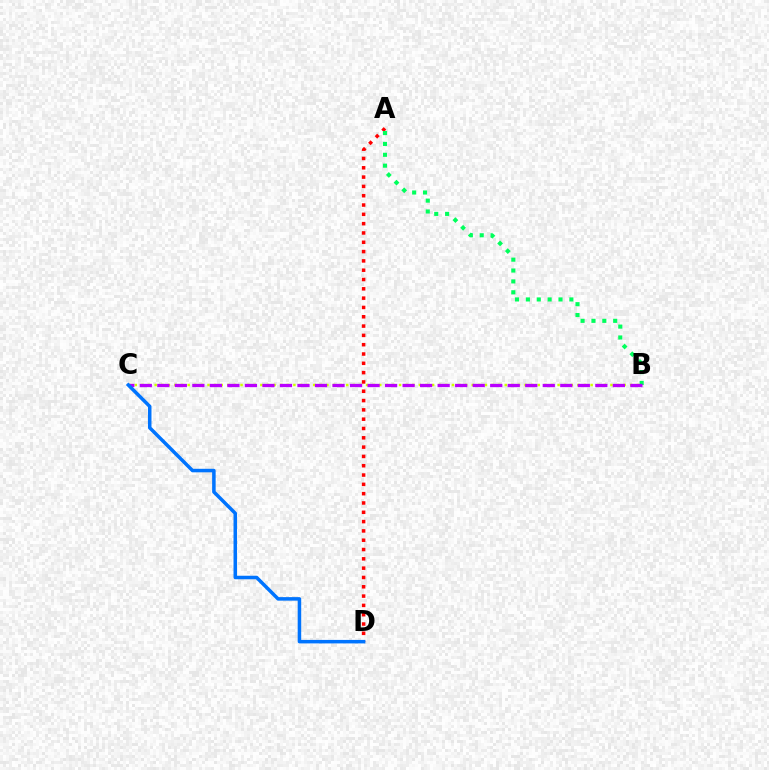{('A', 'D'): [{'color': '#ff0000', 'line_style': 'dotted', 'thickness': 2.53}], ('B', 'C'): [{'color': '#d1ff00', 'line_style': 'dotted', 'thickness': 1.79}, {'color': '#b900ff', 'line_style': 'dashed', 'thickness': 2.38}], ('A', 'B'): [{'color': '#00ff5c', 'line_style': 'dotted', 'thickness': 2.95}], ('C', 'D'): [{'color': '#0074ff', 'line_style': 'solid', 'thickness': 2.53}]}